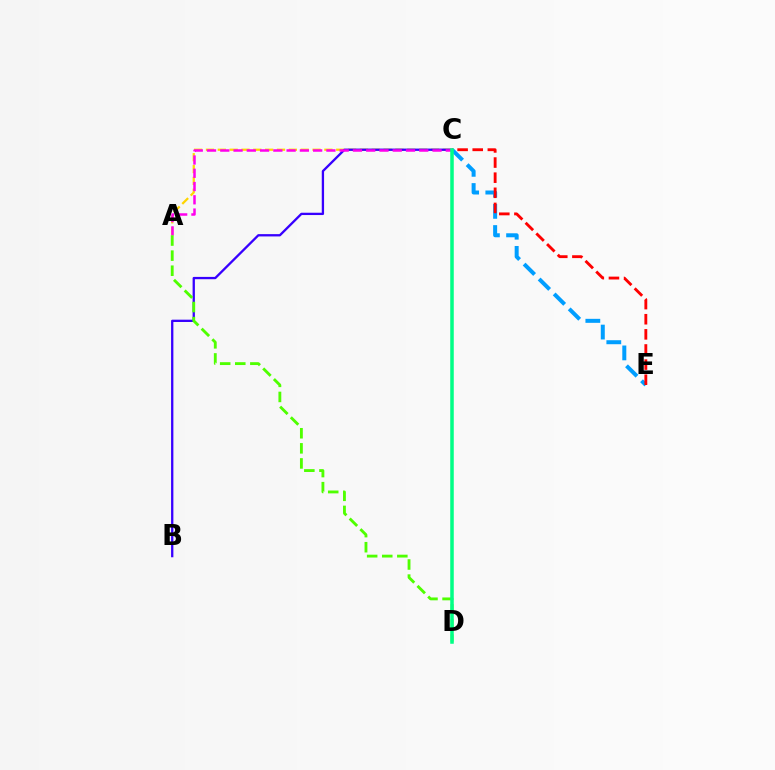{('A', 'C'): [{'color': '#ffd500', 'line_style': 'dashed', 'thickness': 1.61}, {'color': '#ff00ed', 'line_style': 'dashed', 'thickness': 1.8}], ('B', 'C'): [{'color': '#3700ff', 'line_style': 'solid', 'thickness': 1.66}], ('C', 'E'): [{'color': '#009eff', 'line_style': 'dashed', 'thickness': 2.88}, {'color': '#ff0000', 'line_style': 'dashed', 'thickness': 2.05}], ('A', 'D'): [{'color': '#4fff00', 'line_style': 'dashed', 'thickness': 2.05}], ('C', 'D'): [{'color': '#00ff86', 'line_style': 'solid', 'thickness': 2.54}]}